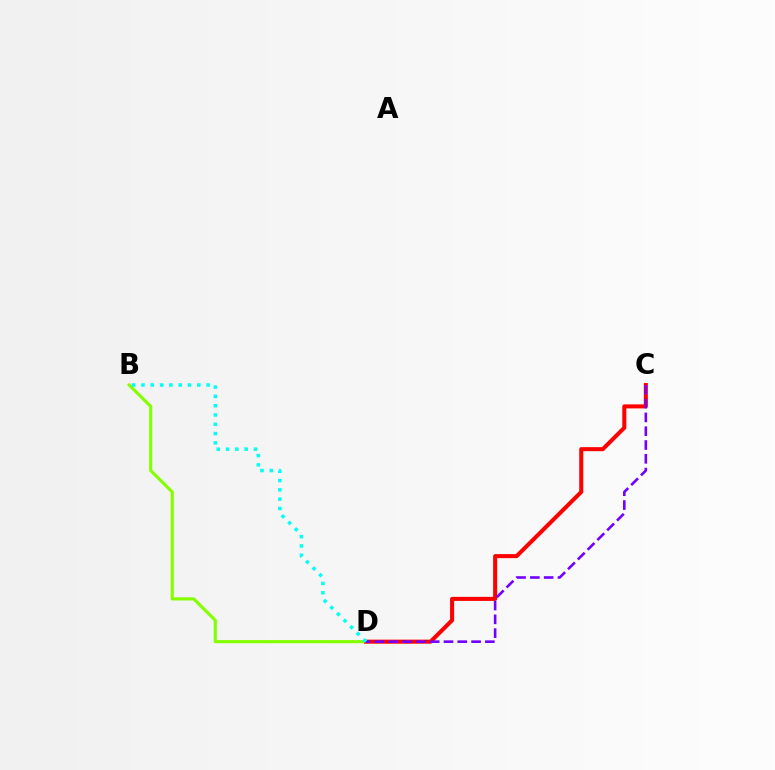{('B', 'D'): [{'color': '#84ff00', 'line_style': 'solid', 'thickness': 2.26}, {'color': '#00fff6', 'line_style': 'dotted', 'thickness': 2.53}], ('C', 'D'): [{'color': '#ff0000', 'line_style': 'solid', 'thickness': 2.91}, {'color': '#7200ff', 'line_style': 'dashed', 'thickness': 1.87}]}